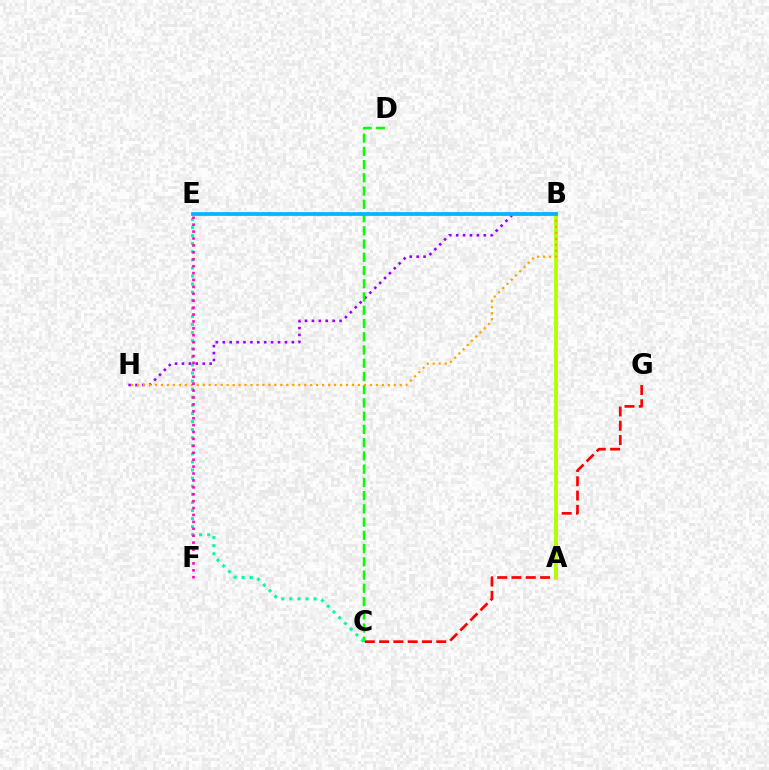{('B', 'H'): [{'color': '#9b00ff', 'line_style': 'dotted', 'thickness': 1.88}, {'color': '#ffa500', 'line_style': 'dotted', 'thickness': 1.62}], ('C', 'D'): [{'color': '#08ff00', 'line_style': 'dashed', 'thickness': 1.8}], ('C', 'G'): [{'color': '#ff0000', 'line_style': 'dashed', 'thickness': 1.94}], ('B', 'E'): [{'color': '#0010ff', 'line_style': 'dotted', 'thickness': 1.56}, {'color': '#00b5ff', 'line_style': 'solid', 'thickness': 2.68}], ('C', 'E'): [{'color': '#00ff9d', 'line_style': 'dotted', 'thickness': 2.2}], ('A', 'B'): [{'color': '#b3ff00', 'line_style': 'solid', 'thickness': 2.75}], ('E', 'F'): [{'color': '#ff00bd', 'line_style': 'dotted', 'thickness': 1.88}]}